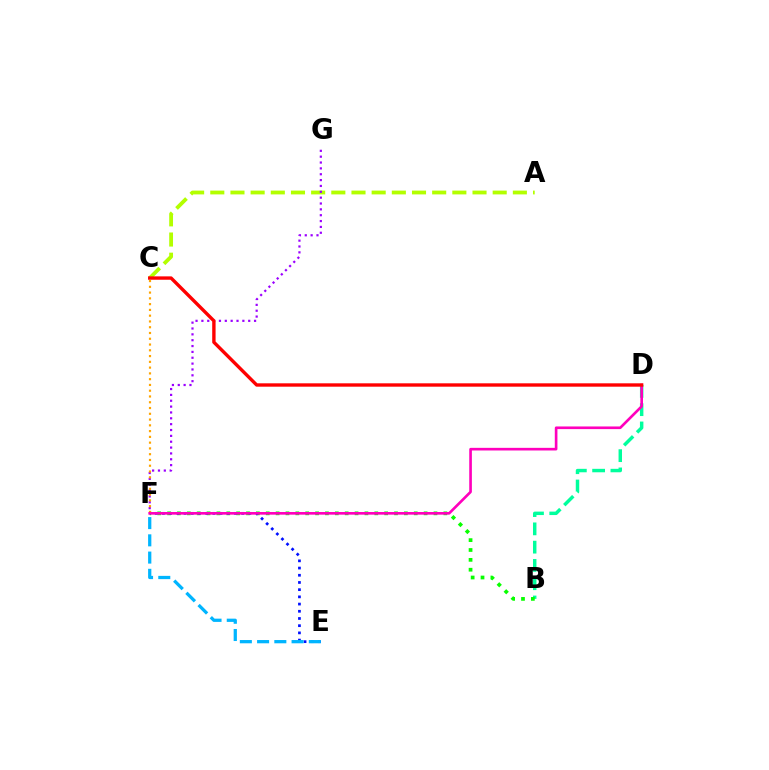{('B', 'D'): [{'color': '#00ff9d', 'line_style': 'dashed', 'thickness': 2.48}], ('A', 'C'): [{'color': '#b3ff00', 'line_style': 'dashed', 'thickness': 2.74}], ('B', 'F'): [{'color': '#08ff00', 'line_style': 'dotted', 'thickness': 2.68}], ('E', 'F'): [{'color': '#0010ff', 'line_style': 'dotted', 'thickness': 1.96}, {'color': '#00b5ff', 'line_style': 'dashed', 'thickness': 2.34}], ('F', 'G'): [{'color': '#9b00ff', 'line_style': 'dotted', 'thickness': 1.59}], ('C', 'F'): [{'color': '#ffa500', 'line_style': 'dotted', 'thickness': 1.57}], ('D', 'F'): [{'color': '#ff00bd', 'line_style': 'solid', 'thickness': 1.9}], ('C', 'D'): [{'color': '#ff0000', 'line_style': 'solid', 'thickness': 2.43}]}